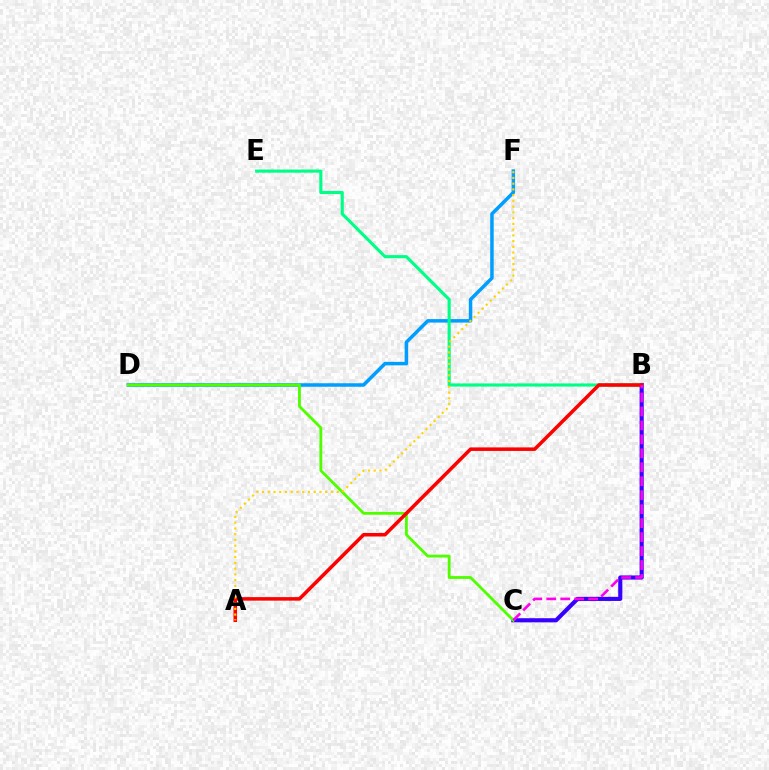{('D', 'F'): [{'color': '#009eff', 'line_style': 'solid', 'thickness': 2.52}], ('B', 'C'): [{'color': '#3700ff', 'line_style': 'solid', 'thickness': 2.97}, {'color': '#ff00ed', 'line_style': 'dashed', 'thickness': 1.9}], ('B', 'E'): [{'color': '#00ff86', 'line_style': 'solid', 'thickness': 2.25}], ('C', 'D'): [{'color': '#4fff00', 'line_style': 'solid', 'thickness': 2.04}], ('A', 'B'): [{'color': '#ff0000', 'line_style': 'solid', 'thickness': 2.54}], ('A', 'F'): [{'color': '#ffd500', 'line_style': 'dotted', 'thickness': 1.56}]}